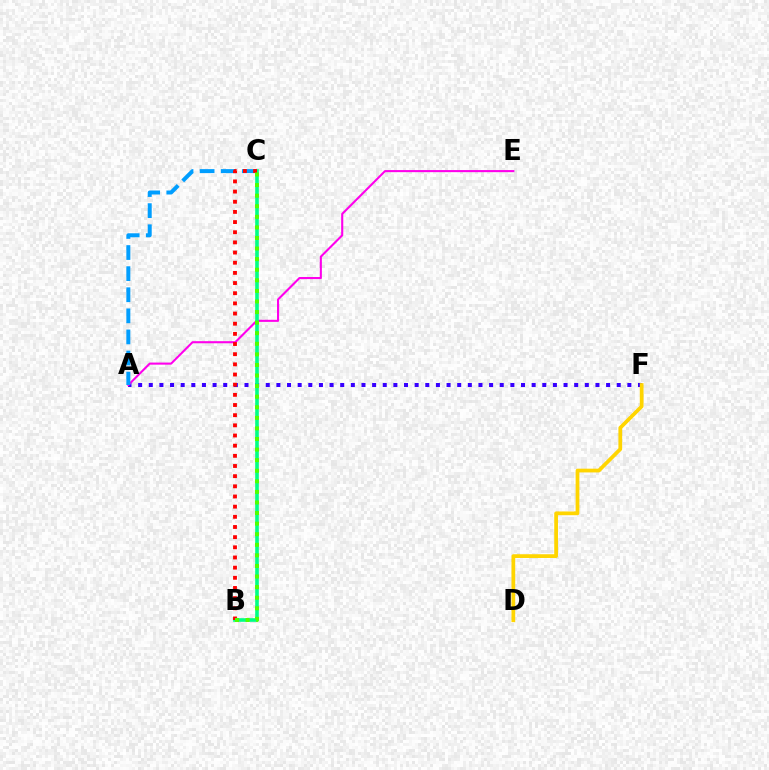{('A', 'F'): [{'color': '#3700ff', 'line_style': 'dotted', 'thickness': 2.89}], ('A', 'E'): [{'color': '#ff00ed', 'line_style': 'solid', 'thickness': 1.5}], ('B', 'C'): [{'color': '#00ff86', 'line_style': 'solid', 'thickness': 2.61}, {'color': '#ff0000', 'line_style': 'dotted', 'thickness': 2.76}, {'color': '#4fff00', 'line_style': 'dotted', 'thickness': 2.87}], ('D', 'F'): [{'color': '#ffd500', 'line_style': 'solid', 'thickness': 2.7}], ('A', 'C'): [{'color': '#009eff', 'line_style': 'dashed', 'thickness': 2.87}]}